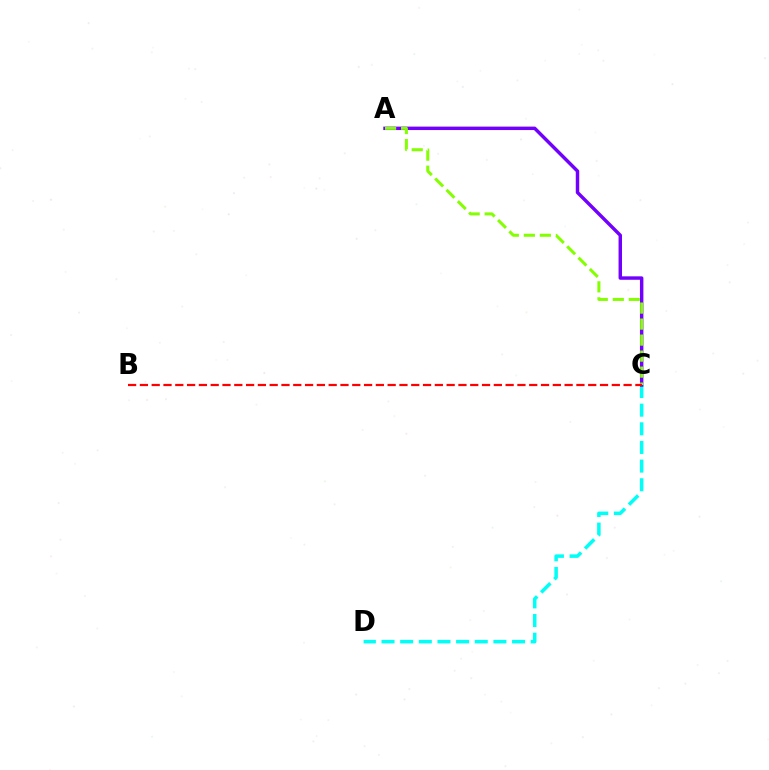{('C', 'D'): [{'color': '#00fff6', 'line_style': 'dashed', 'thickness': 2.53}], ('A', 'C'): [{'color': '#7200ff', 'line_style': 'solid', 'thickness': 2.48}, {'color': '#84ff00', 'line_style': 'dashed', 'thickness': 2.17}], ('B', 'C'): [{'color': '#ff0000', 'line_style': 'dashed', 'thickness': 1.6}]}